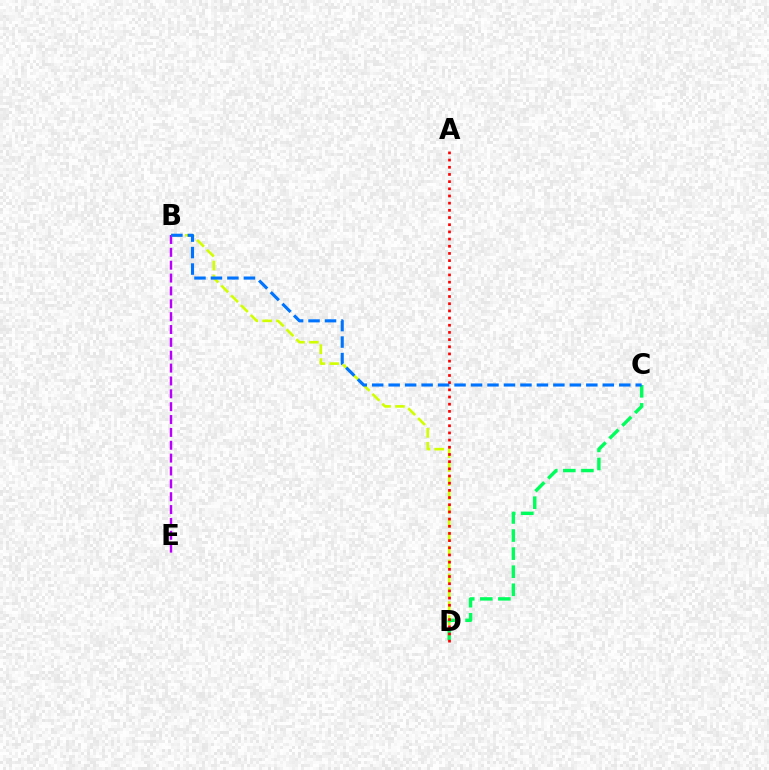{('B', 'D'): [{'color': '#d1ff00', 'line_style': 'dashed', 'thickness': 1.89}], ('C', 'D'): [{'color': '#00ff5c', 'line_style': 'dashed', 'thickness': 2.46}], ('A', 'D'): [{'color': '#ff0000', 'line_style': 'dotted', 'thickness': 1.95}], ('B', 'E'): [{'color': '#b900ff', 'line_style': 'dashed', 'thickness': 1.75}], ('B', 'C'): [{'color': '#0074ff', 'line_style': 'dashed', 'thickness': 2.24}]}